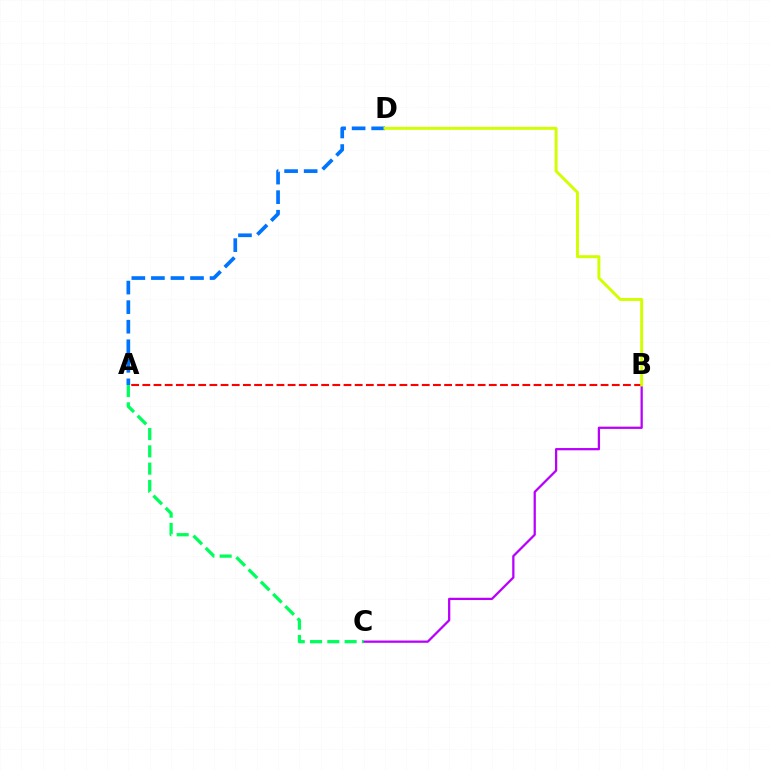{('A', 'D'): [{'color': '#0074ff', 'line_style': 'dashed', 'thickness': 2.66}], ('B', 'C'): [{'color': '#b900ff', 'line_style': 'solid', 'thickness': 1.63}], ('A', 'B'): [{'color': '#ff0000', 'line_style': 'dashed', 'thickness': 1.52}], ('A', 'C'): [{'color': '#00ff5c', 'line_style': 'dashed', 'thickness': 2.35}], ('B', 'D'): [{'color': '#d1ff00', 'line_style': 'solid', 'thickness': 2.12}]}